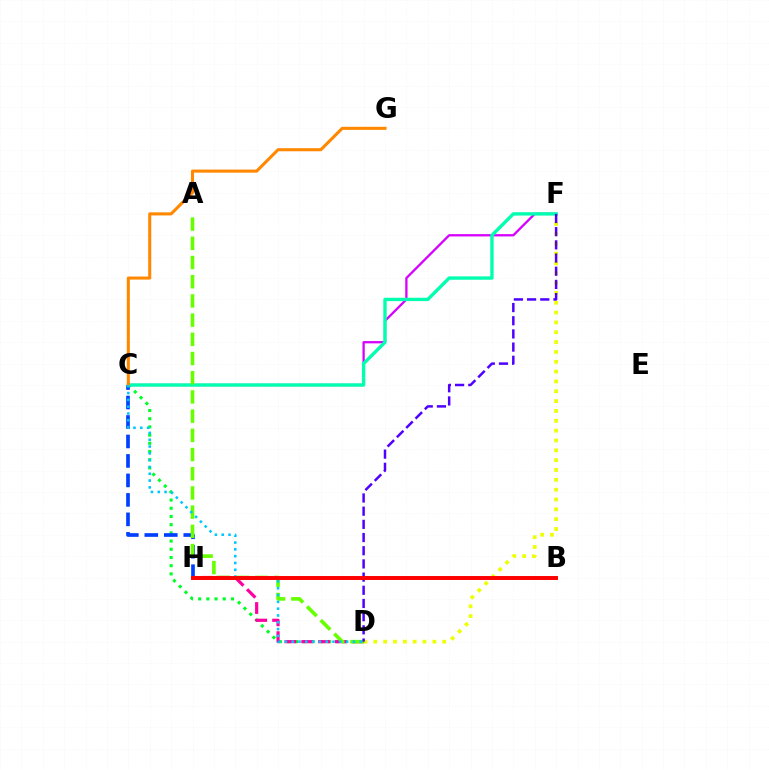{('C', 'F'): [{'color': '#d600ff', 'line_style': 'solid', 'thickness': 1.64}, {'color': '#00ffaf', 'line_style': 'solid', 'thickness': 2.42}], ('D', 'F'): [{'color': '#eeff00', 'line_style': 'dotted', 'thickness': 2.67}, {'color': '#4f00ff', 'line_style': 'dashed', 'thickness': 1.79}], ('C', 'D'): [{'color': '#00ff27', 'line_style': 'dotted', 'thickness': 2.23}, {'color': '#00c7ff', 'line_style': 'dotted', 'thickness': 1.85}], ('C', 'H'): [{'color': '#003fff', 'line_style': 'dashed', 'thickness': 2.65}], ('D', 'H'): [{'color': '#ff00a0', 'line_style': 'dashed', 'thickness': 2.29}], ('C', 'G'): [{'color': '#ff8800', 'line_style': 'solid', 'thickness': 2.21}], ('A', 'D'): [{'color': '#66ff00', 'line_style': 'dashed', 'thickness': 2.61}], ('B', 'H'): [{'color': '#ff0000', 'line_style': 'solid', 'thickness': 2.84}]}